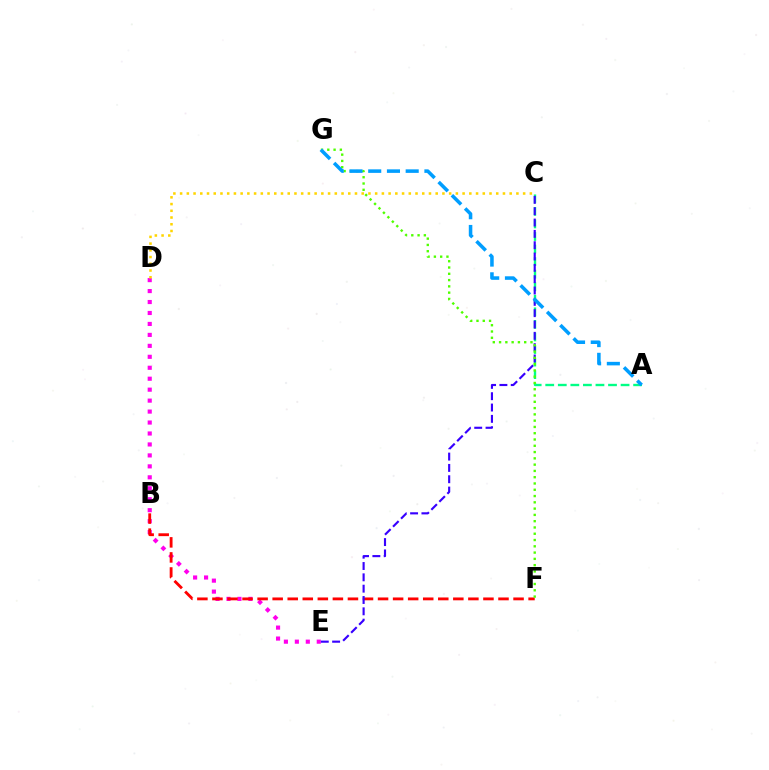{('A', 'C'): [{'color': '#00ff86', 'line_style': 'dashed', 'thickness': 1.71}], ('D', 'E'): [{'color': '#ff00ed', 'line_style': 'dotted', 'thickness': 2.98}], ('B', 'F'): [{'color': '#ff0000', 'line_style': 'dashed', 'thickness': 2.05}], ('C', 'E'): [{'color': '#3700ff', 'line_style': 'dashed', 'thickness': 1.54}], ('F', 'G'): [{'color': '#4fff00', 'line_style': 'dotted', 'thickness': 1.71}], ('C', 'D'): [{'color': '#ffd500', 'line_style': 'dotted', 'thickness': 1.83}], ('A', 'G'): [{'color': '#009eff', 'line_style': 'dashed', 'thickness': 2.55}]}